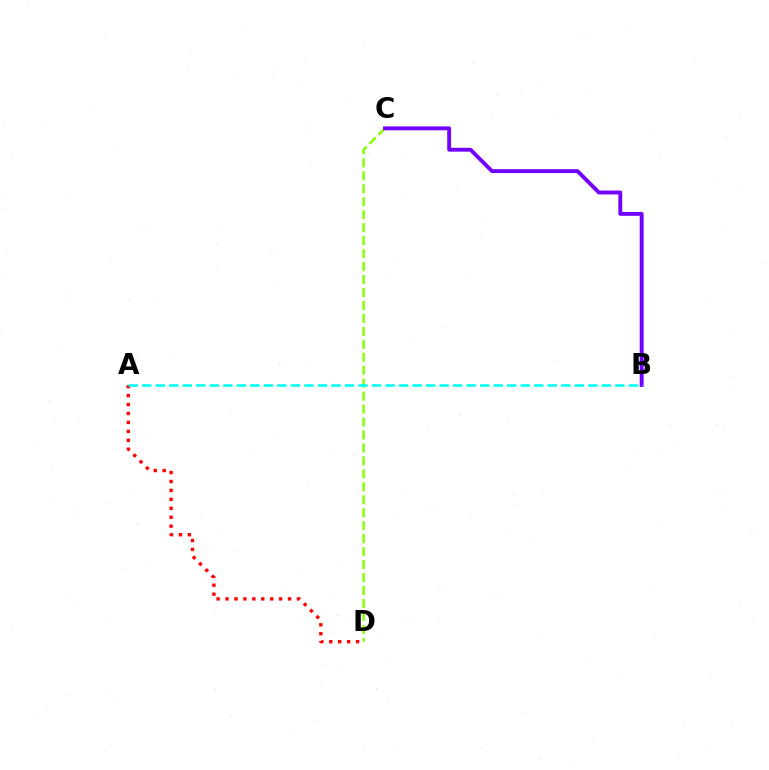{('A', 'D'): [{'color': '#ff0000', 'line_style': 'dotted', 'thickness': 2.43}], ('C', 'D'): [{'color': '#84ff00', 'line_style': 'dashed', 'thickness': 1.76}], ('B', 'C'): [{'color': '#7200ff', 'line_style': 'solid', 'thickness': 2.79}], ('A', 'B'): [{'color': '#00fff6', 'line_style': 'dashed', 'thickness': 1.84}]}